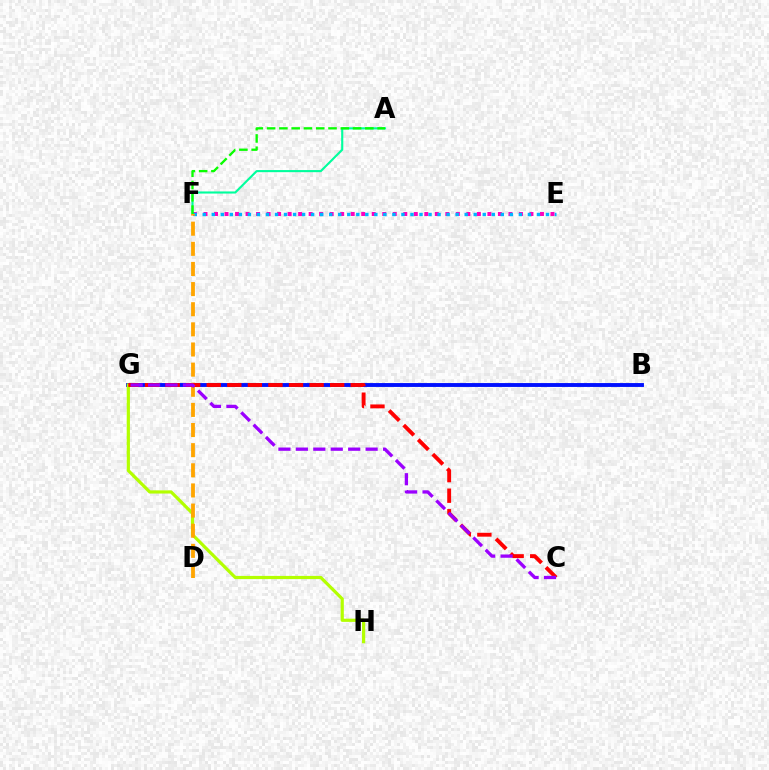{('E', 'F'): [{'color': '#ff00bd', 'line_style': 'dotted', 'thickness': 2.86}, {'color': '#00b5ff', 'line_style': 'dotted', 'thickness': 2.45}], ('B', 'G'): [{'color': '#0010ff', 'line_style': 'solid', 'thickness': 2.79}], ('A', 'F'): [{'color': '#00ff9d', 'line_style': 'solid', 'thickness': 1.52}, {'color': '#08ff00', 'line_style': 'dashed', 'thickness': 1.67}], ('G', 'H'): [{'color': '#b3ff00', 'line_style': 'solid', 'thickness': 2.3}], ('D', 'F'): [{'color': '#ffa500', 'line_style': 'dashed', 'thickness': 2.74}], ('C', 'G'): [{'color': '#ff0000', 'line_style': 'dashed', 'thickness': 2.79}, {'color': '#9b00ff', 'line_style': 'dashed', 'thickness': 2.37}]}